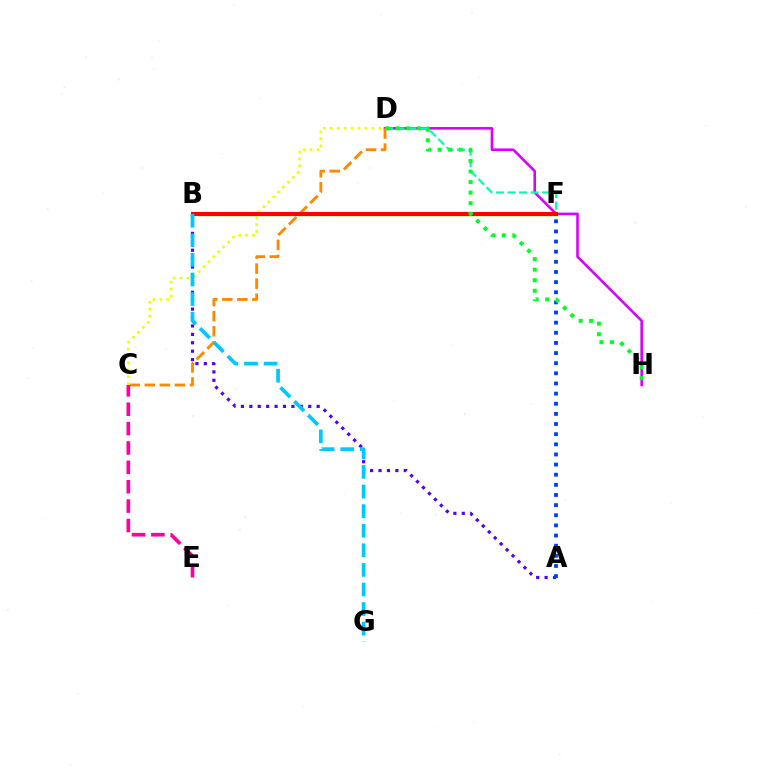{('D', 'H'): [{'color': '#d600ff', 'line_style': 'solid', 'thickness': 1.86}, {'color': '#00ff27', 'line_style': 'dotted', 'thickness': 2.87}], ('C', 'D'): [{'color': '#eeff00', 'line_style': 'dotted', 'thickness': 1.89}, {'color': '#ff8800', 'line_style': 'dashed', 'thickness': 2.04}], ('B', 'F'): [{'color': '#66ff00', 'line_style': 'solid', 'thickness': 2.47}, {'color': '#ff0000', 'line_style': 'solid', 'thickness': 2.94}], ('D', 'F'): [{'color': '#00ffaf', 'line_style': 'dashed', 'thickness': 1.57}], ('A', 'B'): [{'color': '#4f00ff', 'line_style': 'dotted', 'thickness': 2.29}], ('C', 'E'): [{'color': '#ff00a0', 'line_style': 'dashed', 'thickness': 2.63}], ('A', 'F'): [{'color': '#003fff', 'line_style': 'dotted', 'thickness': 2.75}], ('B', 'G'): [{'color': '#00c7ff', 'line_style': 'dashed', 'thickness': 2.66}]}